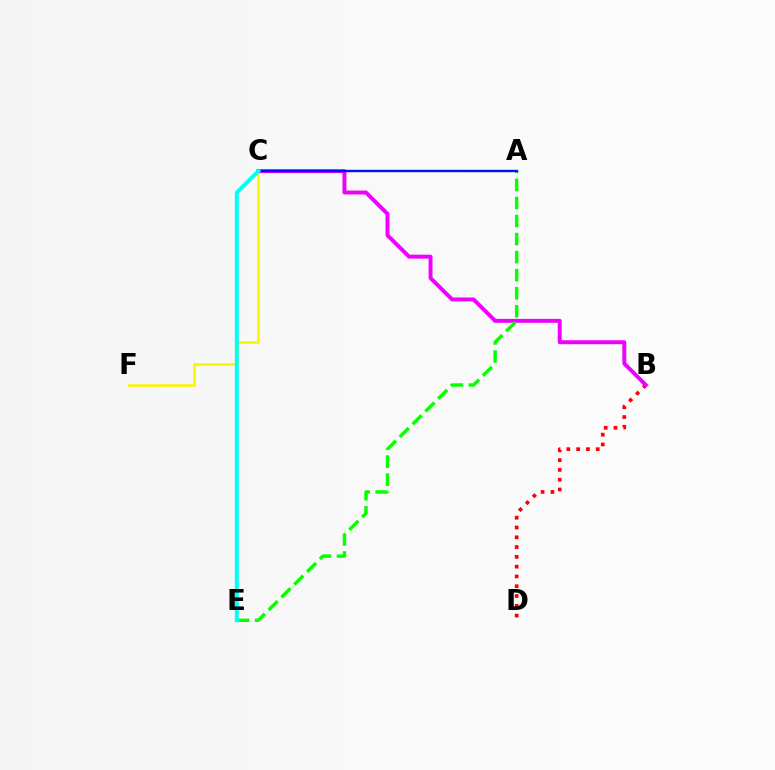{('C', 'F'): [{'color': '#fcf500', 'line_style': 'solid', 'thickness': 1.86}], ('B', 'D'): [{'color': '#ff0000', 'line_style': 'dotted', 'thickness': 2.66}], ('B', 'C'): [{'color': '#ee00ff', 'line_style': 'solid', 'thickness': 2.83}], ('A', 'E'): [{'color': '#08ff00', 'line_style': 'dashed', 'thickness': 2.45}], ('A', 'C'): [{'color': '#0010ff', 'line_style': 'solid', 'thickness': 1.71}], ('C', 'E'): [{'color': '#00fff6', 'line_style': 'solid', 'thickness': 2.86}]}